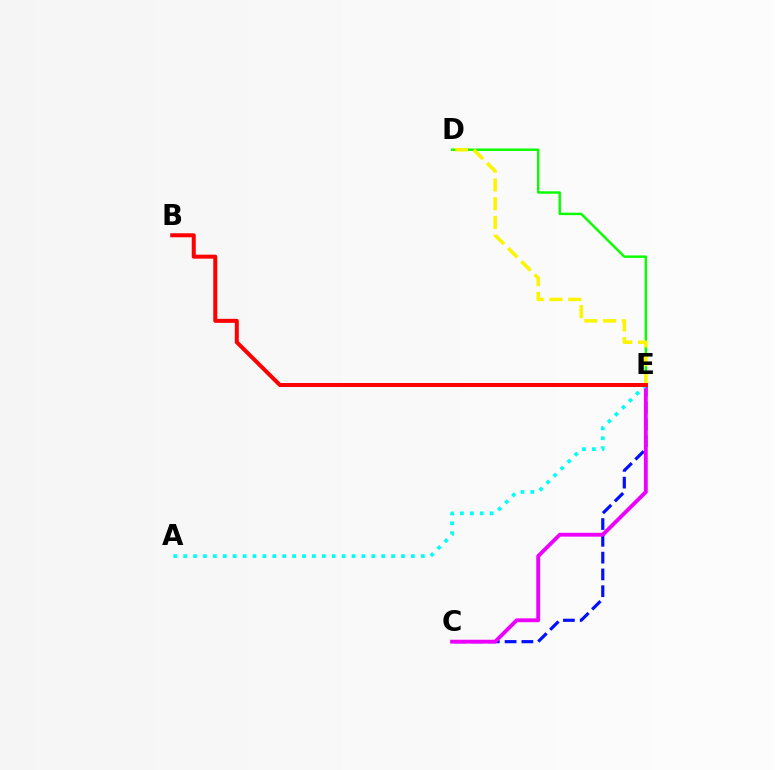{('C', 'E'): [{'color': '#0010ff', 'line_style': 'dashed', 'thickness': 2.28}, {'color': '#ee00ff', 'line_style': 'solid', 'thickness': 2.78}], ('D', 'E'): [{'color': '#08ff00', 'line_style': 'solid', 'thickness': 1.75}, {'color': '#fcf500', 'line_style': 'dashed', 'thickness': 2.55}], ('A', 'E'): [{'color': '#00fff6', 'line_style': 'dotted', 'thickness': 2.69}], ('B', 'E'): [{'color': '#ff0000', 'line_style': 'solid', 'thickness': 2.88}]}